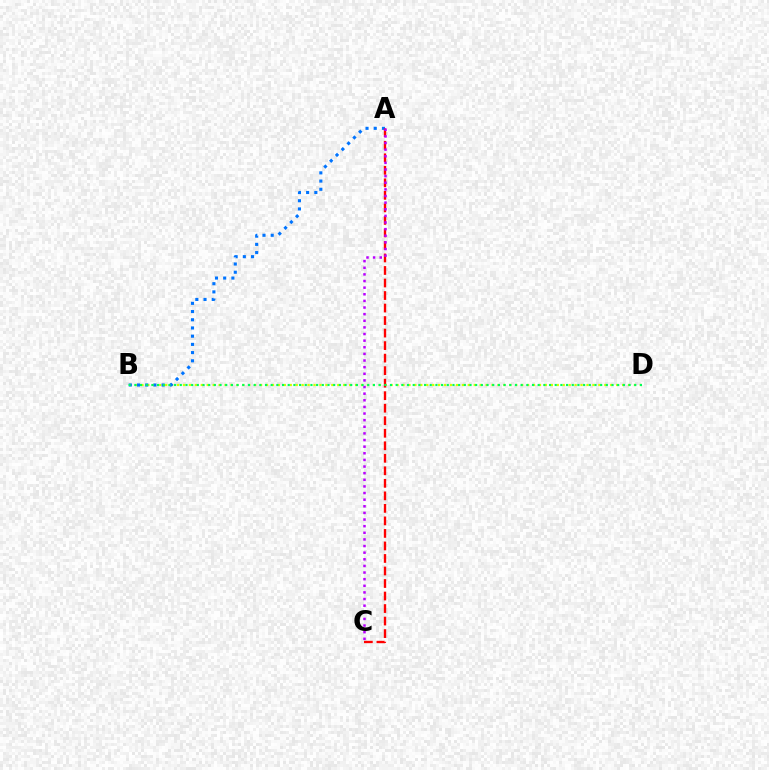{('B', 'D'): [{'color': '#d1ff00', 'line_style': 'dotted', 'thickness': 1.61}, {'color': '#00ff5c', 'line_style': 'dotted', 'thickness': 1.54}], ('A', 'B'): [{'color': '#0074ff', 'line_style': 'dotted', 'thickness': 2.23}], ('A', 'C'): [{'color': '#ff0000', 'line_style': 'dashed', 'thickness': 1.7}, {'color': '#b900ff', 'line_style': 'dotted', 'thickness': 1.8}]}